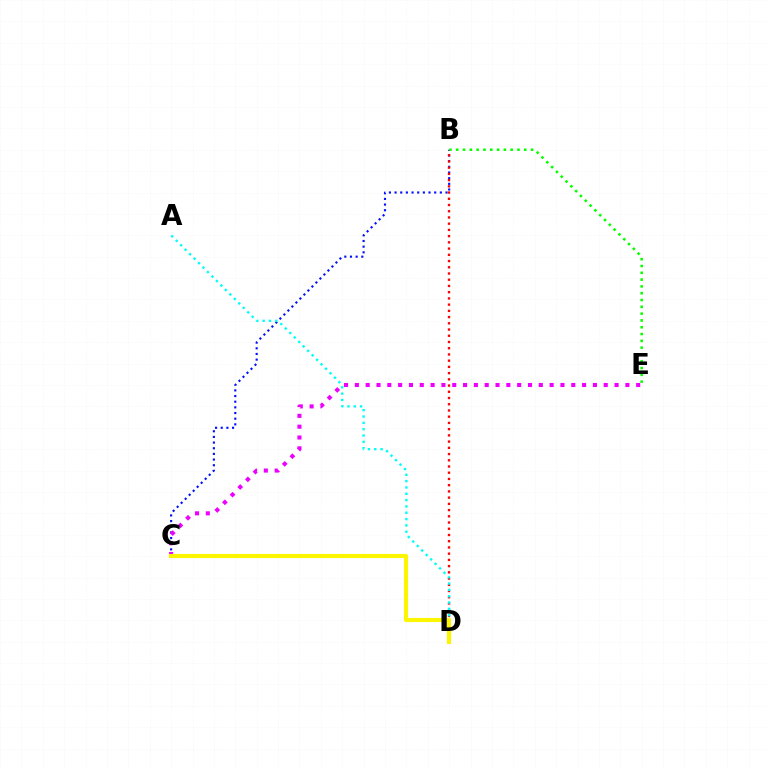{('B', 'C'): [{'color': '#0010ff', 'line_style': 'dotted', 'thickness': 1.54}], ('B', 'E'): [{'color': '#08ff00', 'line_style': 'dotted', 'thickness': 1.85}], ('B', 'D'): [{'color': '#ff0000', 'line_style': 'dotted', 'thickness': 1.69}], ('C', 'E'): [{'color': '#ee00ff', 'line_style': 'dotted', 'thickness': 2.94}], ('A', 'D'): [{'color': '#00fff6', 'line_style': 'dotted', 'thickness': 1.72}], ('C', 'D'): [{'color': '#fcf500', 'line_style': 'solid', 'thickness': 2.98}]}